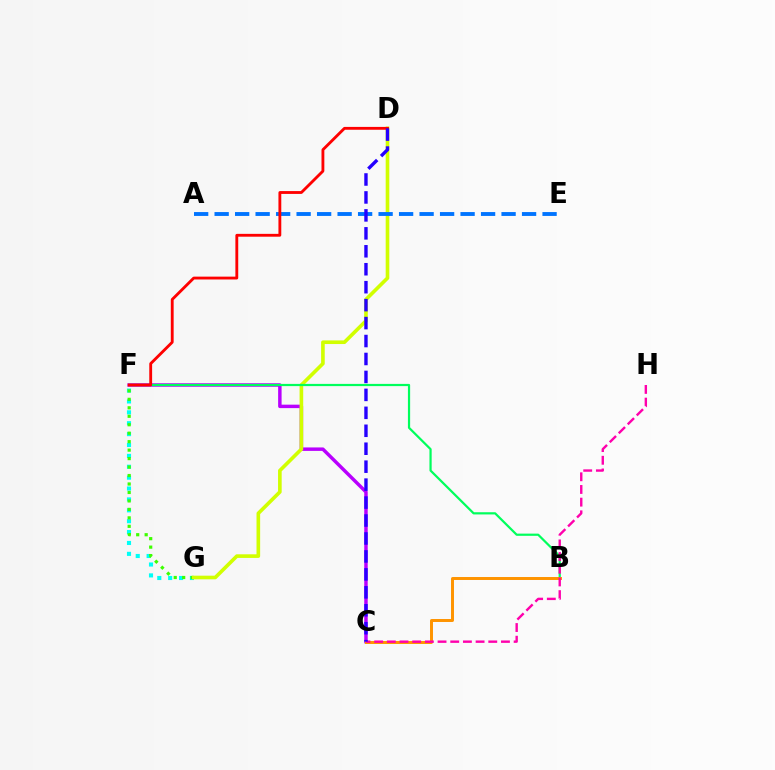{('F', 'G'): [{'color': '#00fff6', 'line_style': 'dotted', 'thickness': 2.96}, {'color': '#3dff00', 'line_style': 'dotted', 'thickness': 2.3}], ('C', 'F'): [{'color': '#b900ff', 'line_style': 'solid', 'thickness': 2.49}], ('D', 'G'): [{'color': '#d1ff00', 'line_style': 'solid', 'thickness': 2.62}], ('A', 'E'): [{'color': '#0074ff', 'line_style': 'dashed', 'thickness': 2.78}], ('B', 'F'): [{'color': '#00ff5c', 'line_style': 'solid', 'thickness': 1.59}], ('B', 'C'): [{'color': '#ff9400', 'line_style': 'solid', 'thickness': 2.13}], ('C', 'H'): [{'color': '#ff00ac', 'line_style': 'dashed', 'thickness': 1.72}], ('D', 'F'): [{'color': '#ff0000', 'line_style': 'solid', 'thickness': 2.05}], ('C', 'D'): [{'color': '#2500ff', 'line_style': 'dashed', 'thickness': 2.44}]}